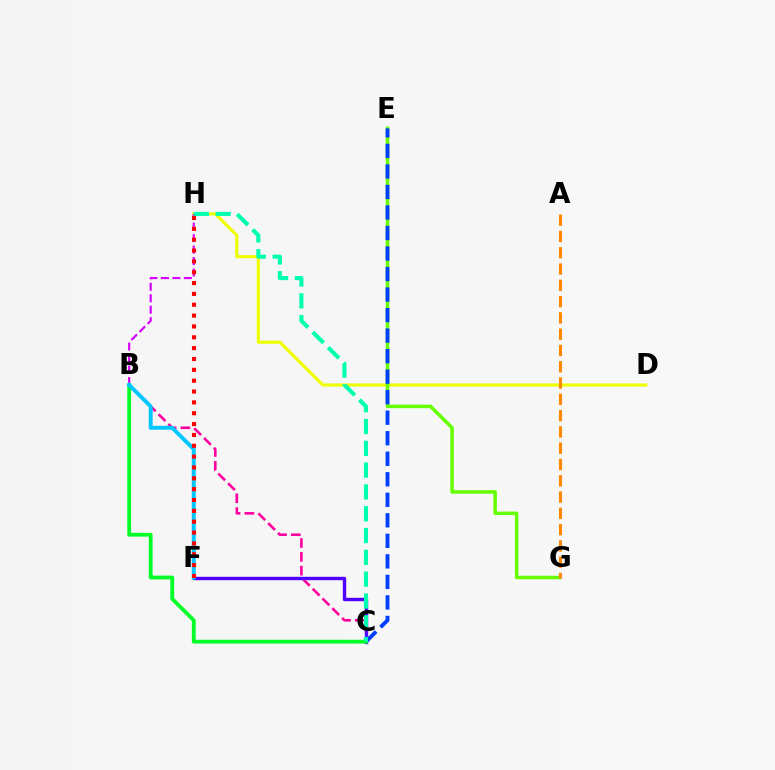{('D', 'H'): [{'color': '#eeff00', 'line_style': 'solid', 'thickness': 2.26}], ('B', 'C'): [{'color': '#ff00a0', 'line_style': 'dashed', 'thickness': 1.88}, {'color': '#00ff27', 'line_style': 'solid', 'thickness': 2.74}], ('E', 'G'): [{'color': '#66ff00', 'line_style': 'solid', 'thickness': 2.52}], ('C', 'E'): [{'color': '#003fff', 'line_style': 'dashed', 'thickness': 2.79}], ('C', 'F'): [{'color': '#4f00ff', 'line_style': 'solid', 'thickness': 2.44}], ('A', 'G'): [{'color': '#ff8800', 'line_style': 'dashed', 'thickness': 2.21}], ('B', 'H'): [{'color': '#d600ff', 'line_style': 'dashed', 'thickness': 1.56}], ('B', 'F'): [{'color': '#00c7ff', 'line_style': 'solid', 'thickness': 2.82}], ('C', 'H'): [{'color': '#00ffaf', 'line_style': 'dashed', 'thickness': 2.96}], ('F', 'H'): [{'color': '#ff0000', 'line_style': 'dotted', 'thickness': 2.95}]}